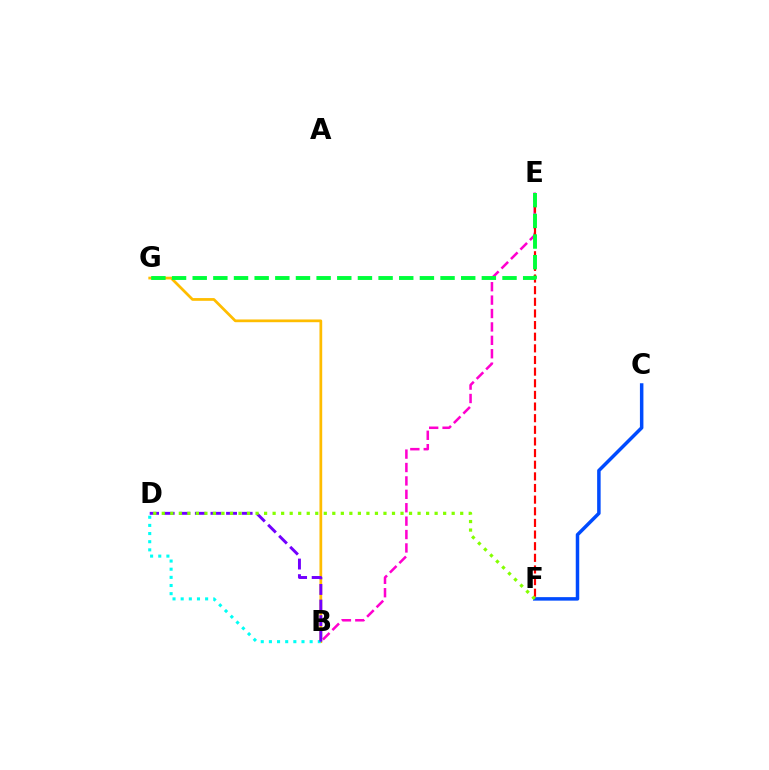{('B', 'E'): [{'color': '#ff00cf', 'line_style': 'dashed', 'thickness': 1.82}], ('B', 'G'): [{'color': '#ffbd00', 'line_style': 'solid', 'thickness': 1.97}], ('E', 'F'): [{'color': '#ff0000', 'line_style': 'dashed', 'thickness': 1.58}], ('B', 'D'): [{'color': '#00fff6', 'line_style': 'dotted', 'thickness': 2.21}, {'color': '#7200ff', 'line_style': 'dashed', 'thickness': 2.12}], ('C', 'F'): [{'color': '#004bff', 'line_style': 'solid', 'thickness': 2.52}], ('D', 'F'): [{'color': '#84ff00', 'line_style': 'dotted', 'thickness': 2.32}], ('E', 'G'): [{'color': '#00ff39', 'line_style': 'dashed', 'thickness': 2.81}]}